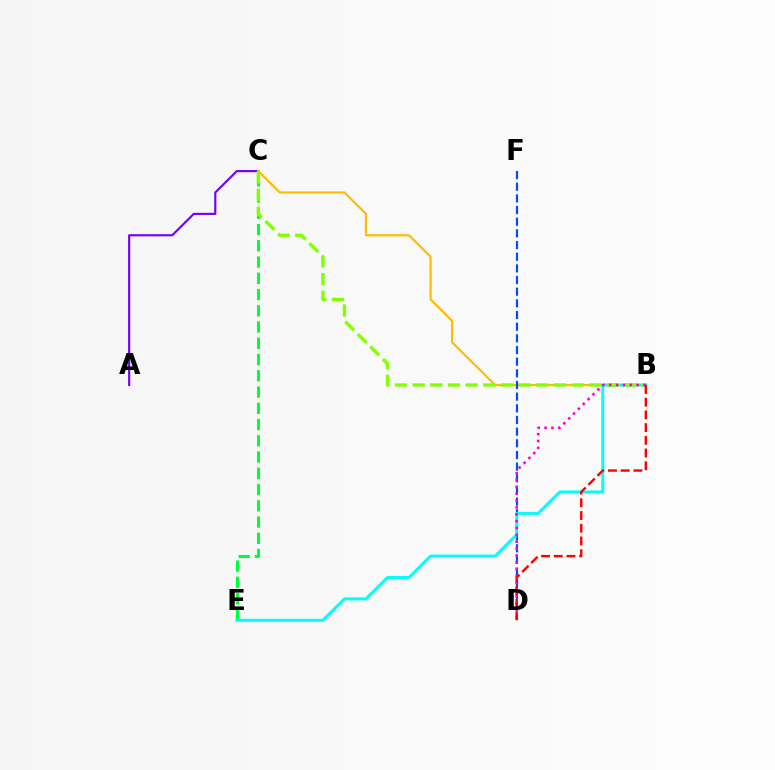{('A', 'C'): [{'color': '#7200ff', 'line_style': 'solid', 'thickness': 1.54}], ('C', 'E'): [{'color': '#00ff39', 'line_style': 'dashed', 'thickness': 2.21}], ('B', 'C'): [{'color': '#ffbd00', 'line_style': 'solid', 'thickness': 1.59}, {'color': '#84ff00', 'line_style': 'dashed', 'thickness': 2.4}], ('D', 'F'): [{'color': '#004bff', 'line_style': 'dashed', 'thickness': 1.58}], ('B', 'E'): [{'color': '#00fff6', 'line_style': 'solid', 'thickness': 2.13}], ('B', 'D'): [{'color': '#ff00cf', 'line_style': 'dotted', 'thickness': 1.86}, {'color': '#ff0000', 'line_style': 'dashed', 'thickness': 1.73}]}